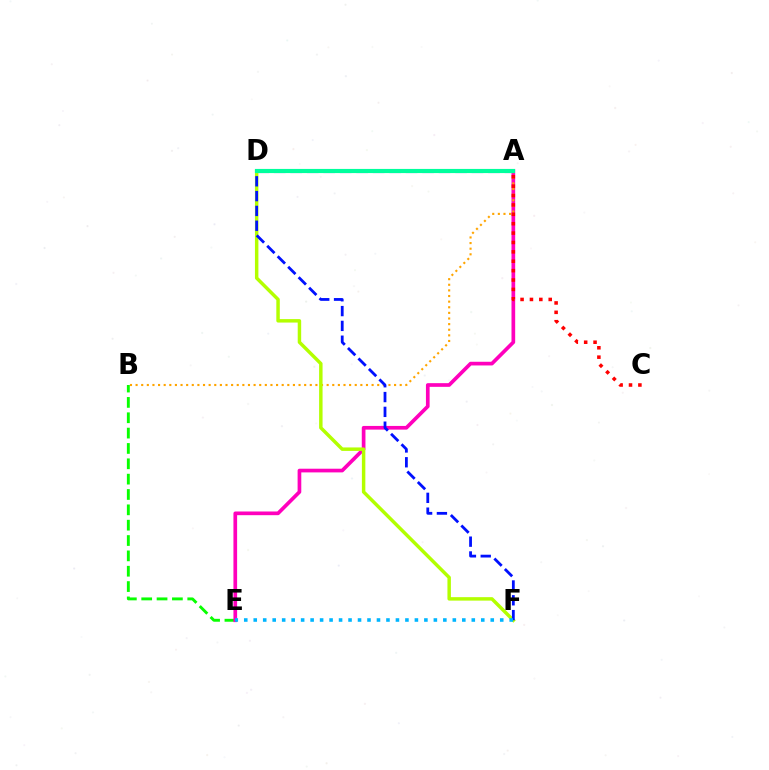{('B', 'E'): [{'color': '#08ff00', 'line_style': 'dashed', 'thickness': 2.08}], ('A', 'E'): [{'color': '#ff00bd', 'line_style': 'solid', 'thickness': 2.65}], ('A', 'B'): [{'color': '#ffa500', 'line_style': 'dotted', 'thickness': 1.53}], ('D', 'F'): [{'color': '#b3ff00', 'line_style': 'solid', 'thickness': 2.49}, {'color': '#0010ff', 'line_style': 'dashed', 'thickness': 2.01}], ('A', 'D'): [{'color': '#9b00ff', 'line_style': 'dashed', 'thickness': 2.24}, {'color': '#00ff9d', 'line_style': 'solid', 'thickness': 2.99}], ('E', 'F'): [{'color': '#00b5ff', 'line_style': 'dotted', 'thickness': 2.58}], ('A', 'C'): [{'color': '#ff0000', 'line_style': 'dotted', 'thickness': 2.55}]}